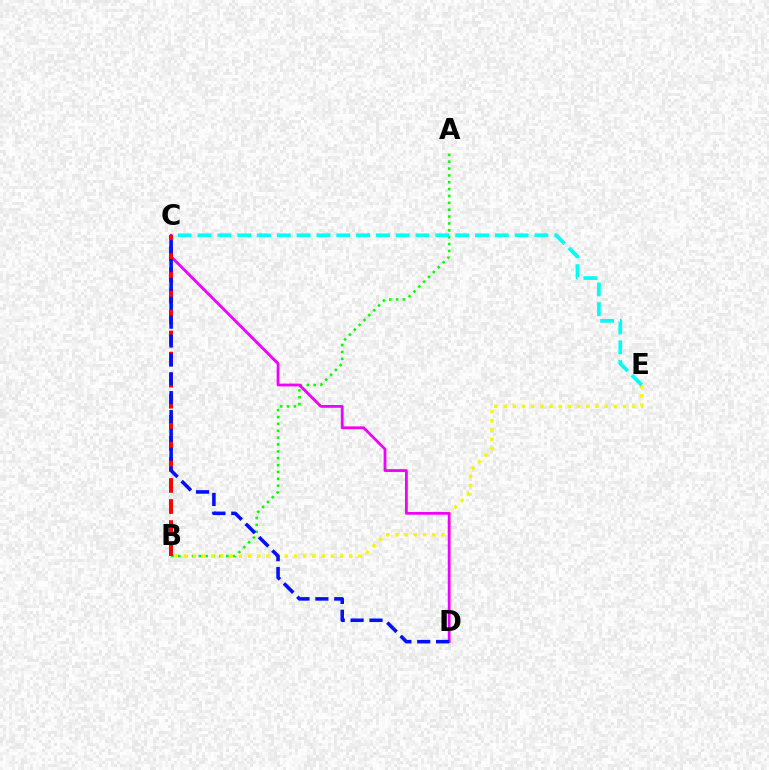{('A', 'B'): [{'color': '#08ff00', 'line_style': 'dotted', 'thickness': 1.87}], ('B', 'E'): [{'color': '#fcf500', 'line_style': 'dotted', 'thickness': 2.5}], ('C', 'E'): [{'color': '#00fff6', 'line_style': 'dashed', 'thickness': 2.69}], ('C', 'D'): [{'color': '#ee00ff', 'line_style': 'solid', 'thickness': 2.0}, {'color': '#0010ff', 'line_style': 'dashed', 'thickness': 2.56}], ('B', 'C'): [{'color': '#ff0000', 'line_style': 'dashed', 'thickness': 2.86}]}